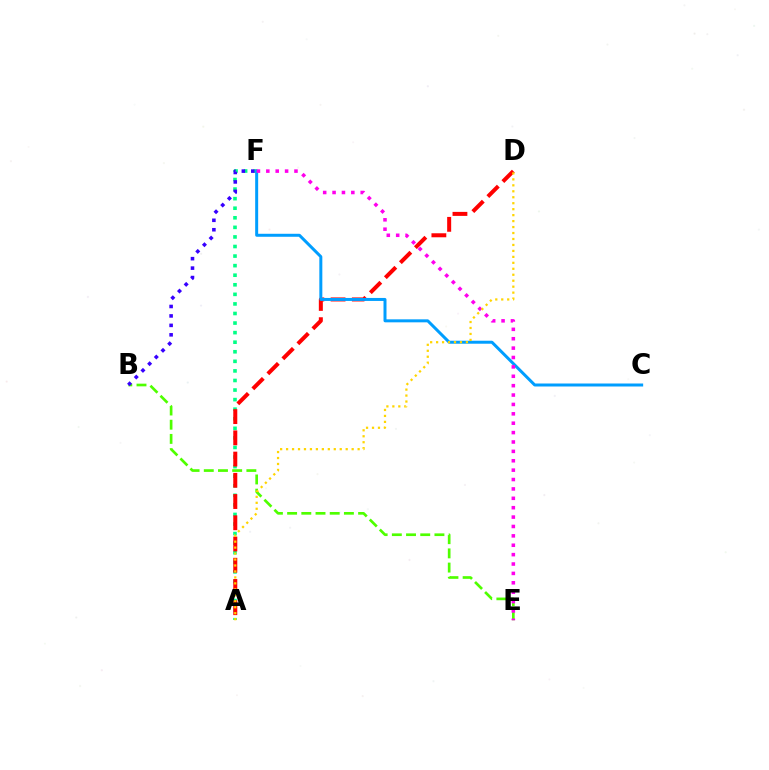{('A', 'F'): [{'color': '#00ff86', 'line_style': 'dotted', 'thickness': 2.6}], ('B', 'E'): [{'color': '#4fff00', 'line_style': 'dashed', 'thickness': 1.93}], ('A', 'D'): [{'color': '#ff0000', 'line_style': 'dashed', 'thickness': 2.88}, {'color': '#ffd500', 'line_style': 'dotted', 'thickness': 1.62}], ('C', 'F'): [{'color': '#009eff', 'line_style': 'solid', 'thickness': 2.15}], ('B', 'F'): [{'color': '#3700ff', 'line_style': 'dotted', 'thickness': 2.57}], ('E', 'F'): [{'color': '#ff00ed', 'line_style': 'dotted', 'thickness': 2.55}]}